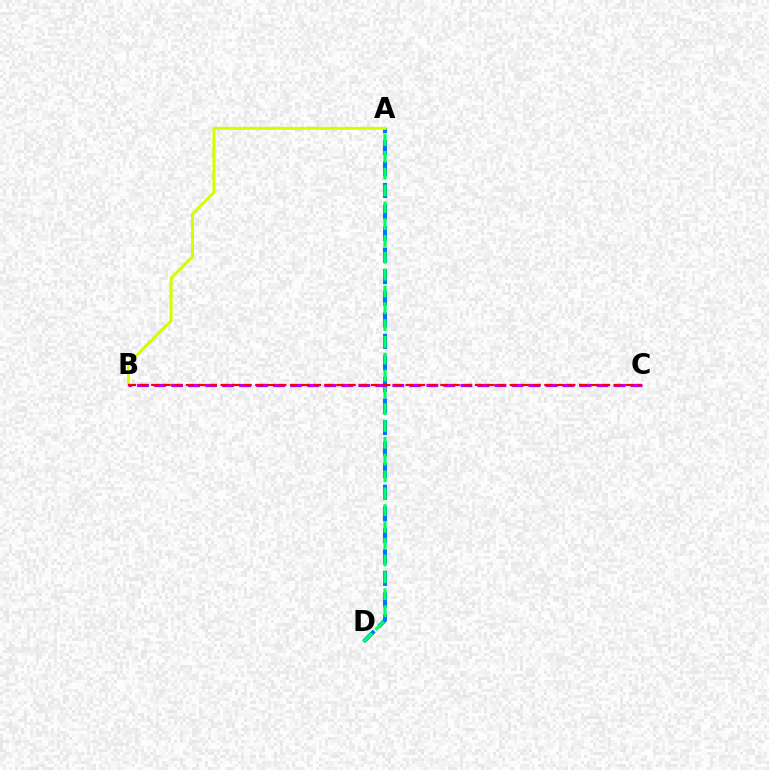{('A', 'D'): [{'color': '#0074ff', 'line_style': 'dashed', 'thickness': 2.93}, {'color': '#00ff5c', 'line_style': 'dashed', 'thickness': 2.28}], ('A', 'B'): [{'color': '#d1ff00', 'line_style': 'solid', 'thickness': 2.14}], ('B', 'C'): [{'color': '#b900ff', 'line_style': 'dashed', 'thickness': 2.31}, {'color': '#ff0000', 'line_style': 'dashed', 'thickness': 1.57}]}